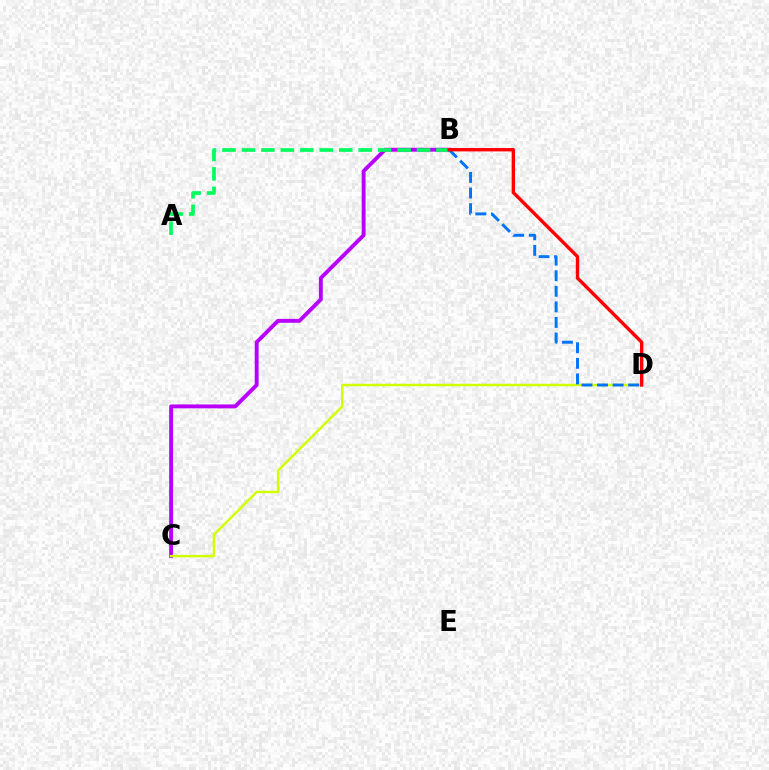{('B', 'C'): [{'color': '#b900ff', 'line_style': 'solid', 'thickness': 2.8}], ('A', 'B'): [{'color': '#00ff5c', 'line_style': 'dashed', 'thickness': 2.64}], ('C', 'D'): [{'color': '#d1ff00', 'line_style': 'solid', 'thickness': 1.77}], ('B', 'D'): [{'color': '#0074ff', 'line_style': 'dashed', 'thickness': 2.12}, {'color': '#ff0000', 'line_style': 'solid', 'thickness': 2.43}]}